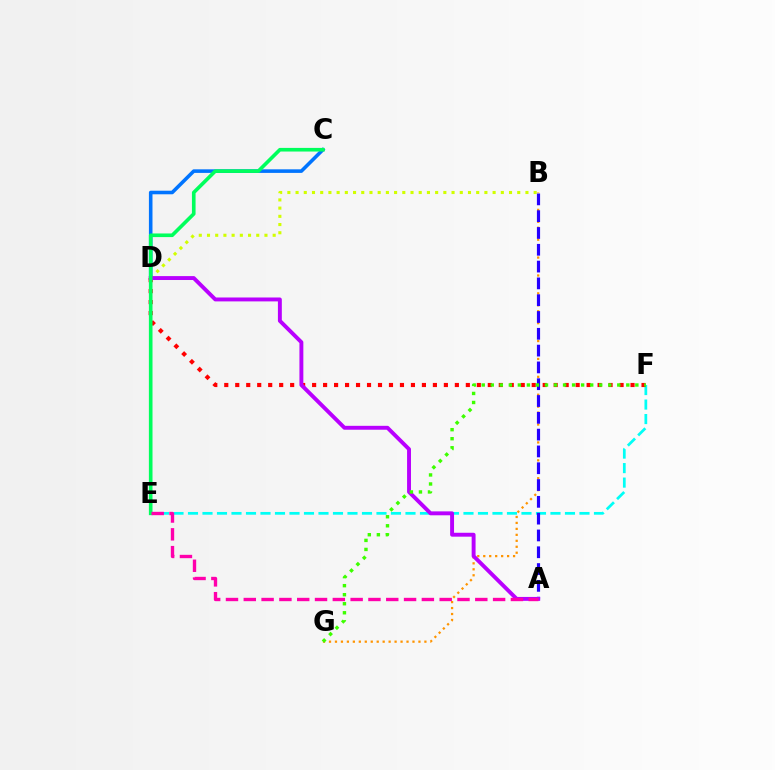{('E', 'F'): [{'color': '#00fff6', 'line_style': 'dashed', 'thickness': 1.97}], ('B', 'D'): [{'color': '#d1ff00', 'line_style': 'dotted', 'thickness': 2.23}], ('C', 'D'): [{'color': '#0074ff', 'line_style': 'solid', 'thickness': 2.58}], ('B', 'G'): [{'color': '#ff9400', 'line_style': 'dotted', 'thickness': 1.62}], ('A', 'B'): [{'color': '#2500ff', 'line_style': 'dashed', 'thickness': 2.28}], ('D', 'F'): [{'color': '#ff0000', 'line_style': 'dotted', 'thickness': 2.98}], ('A', 'D'): [{'color': '#b900ff', 'line_style': 'solid', 'thickness': 2.81}], ('C', 'E'): [{'color': '#00ff5c', 'line_style': 'solid', 'thickness': 2.61}], ('A', 'E'): [{'color': '#ff00ac', 'line_style': 'dashed', 'thickness': 2.42}], ('F', 'G'): [{'color': '#3dff00', 'line_style': 'dotted', 'thickness': 2.46}]}